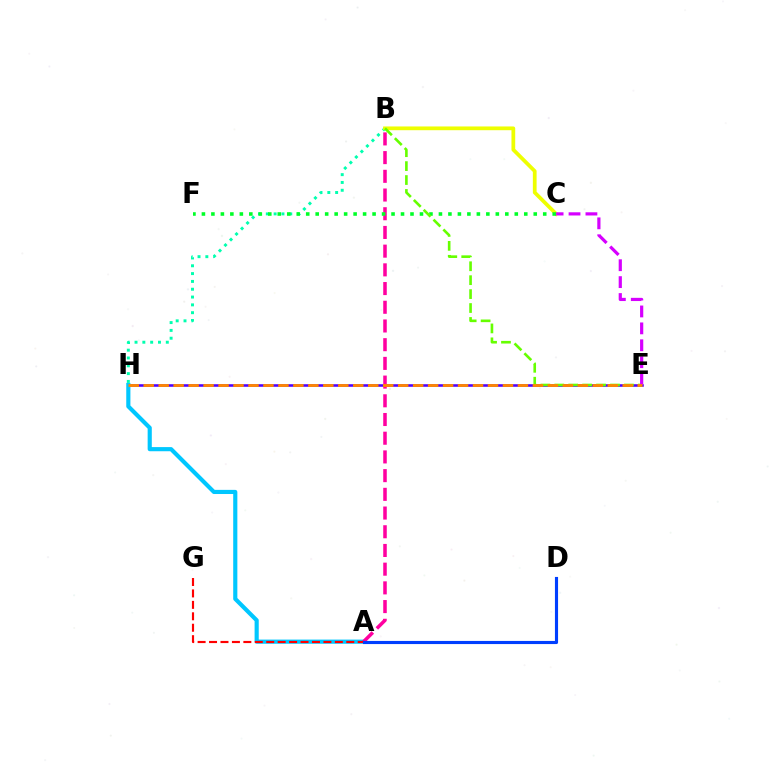{('E', 'H'): [{'color': '#4f00ff', 'line_style': 'solid', 'thickness': 1.85}, {'color': '#ff8800', 'line_style': 'dashed', 'thickness': 2.03}], ('B', 'H'): [{'color': '#00ffaf', 'line_style': 'dotted', 'thickness': 2.12}], ('B', 'C'): [{'color': '#eeff00', 'line_style': 'solid', 'thickness': 2.7}], ('A', 'H'): [{'color': '#00c7ff', 'line_style': 'solid', 'thickness': 2.98}], ('A', 'B'): [{'color': '#ff00a0', 'line_style': 'dashed', 'thickness': 2.54}], ('A', 'G'): [{'color': '#ff0000', 'line_style': 'dashed', 'thickness': 1.55}], ('C', 'F'): [{'color': '#00ff27', 'line_style': 'dotted', 'thickness': 2.58}], ('B', 'E'): [{'color': '#66ff00', 'line_style': 'dashed', 'thickness': 1.89}], ('C', 'E'): [{'color': '#d600ff', 'line_style': 'dashed', 'thickness': 2.3}], ('A', 'D'): [{'color': '#003fff', 'line_style': 'solid', 'thickness': 2.25}]}